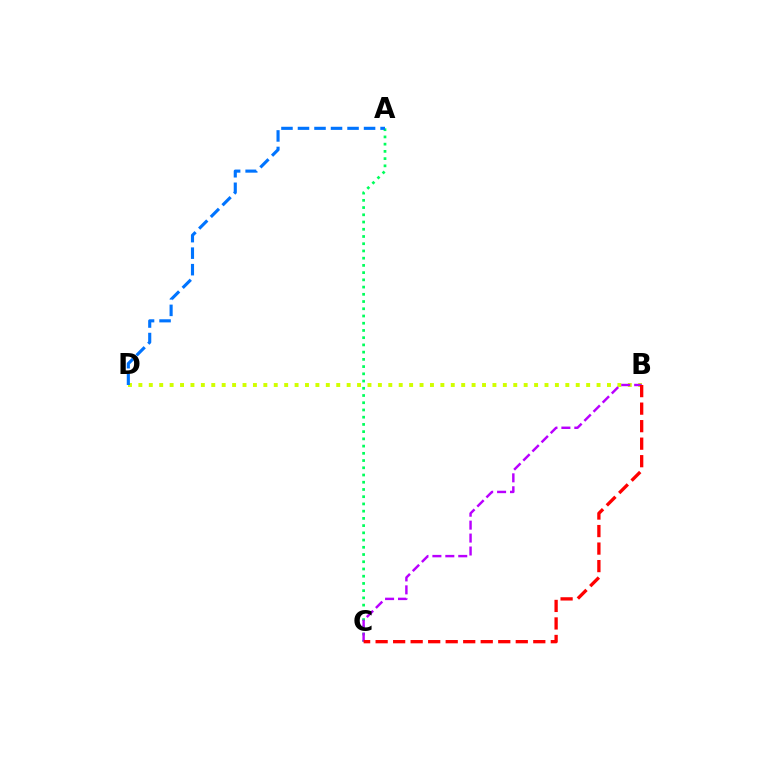{('B', 'D'): [{'color': '#d1ff00', 'line_style': 'dotted', 'thickness': 2.83}], ('A', 'C'): [{'color': '#00ff5c', 'line_style': 'dotted', 'thickness': 1.96}], ('A', 'D'): [{'color': '#0074ff', 'line_style': 'dashed', 'thickness': 2.24}], ('B', 'C'): [{'color': '#b900ff', 'line_style': 'dashed', 'thickness': 1.76}, {'color': '#ff0000', 'line_style': 'dashed', 'thickness': 2.38}]}